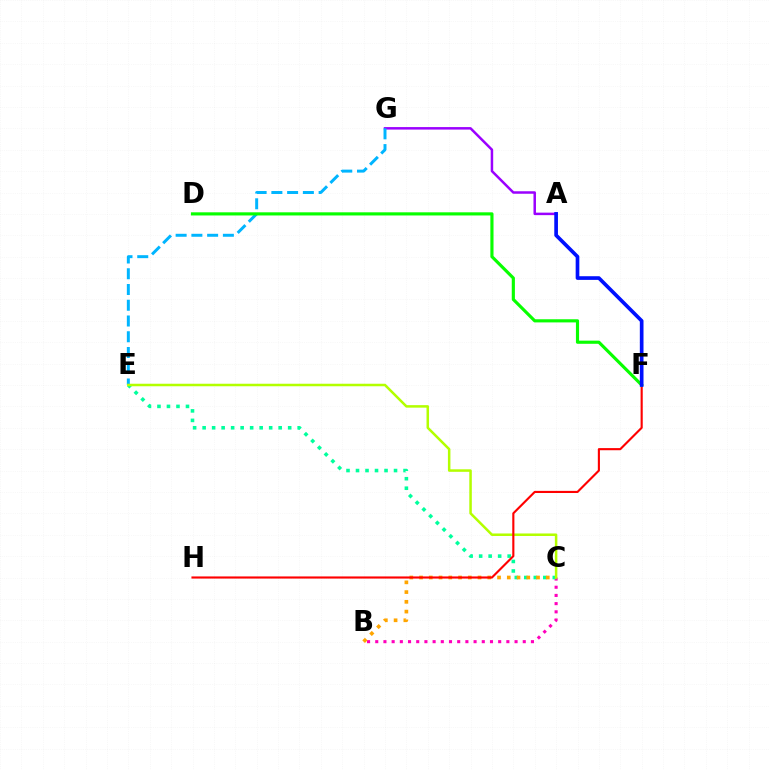{('B', 'C'): [{'color': '#ff00bd', 'line_style': 'dotted', 'thickness': 2.23}, {'color': '#ffa500', 'line_style': 'dotted', 'thickness': 2.65}], ('C', 'E'): [{'color': '#00ff9d', 'line_style': 'dotted', 'thickness': 2.58}, {'color': '#b3ff00', 'line_style': 'solid', 'thickness': 1.81}], ('A', 'G'): [{'color': '#9b00ff', 'line_style': 'solid', 'thickness': 1.8}], ('E', 'G'): [{'color': '#00b5ff', 'line_style': 'dashed', 'thickness': 2.14}], ('F', 'H'): [{'color': '#ff0000', 'line_style': 'solid', 'thickness': 1.53}], ('D', 'F'): [{'color': '#08ff00', 'line_style': 'solid', 'thickness': 2.27}], ('A', 'F'): [{'color': '#0010ff', 'line_style': 'solid', 'thickness': 2.64}]}